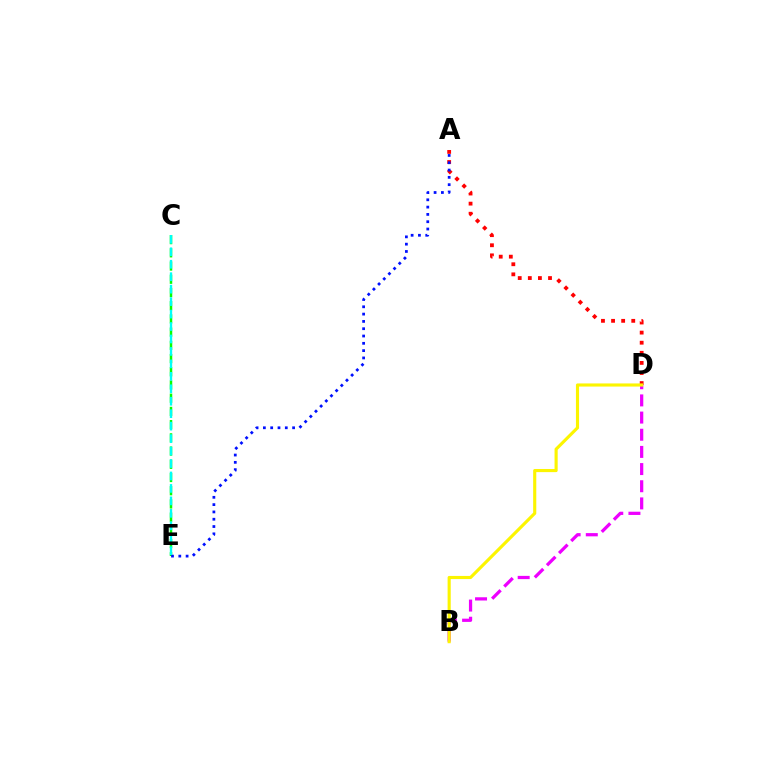{('A', 'D'): [{'color': '#ff0000', 'line_style': 'dotted', 'thickness': 2.74}], ('C', 'E'): [{'color': '#08ff00', 'line_style': 'dashed', 'thickness': 1.8}, {'color': '#00fff6', 'line_style': 'dashed', 'thickness': 1.69}], ('A', 'E'): [{'color': '#0010ff', 'line_style': 'dotted', 'thickness': 1.98}], ('B', 'D'): [{'color': '#ee00ff', 'line_style': 'dashed', 'thickness': 2.33}, {'color': '#fcf500', 'line_style': 'solid', 'thickness': 2.25}]}